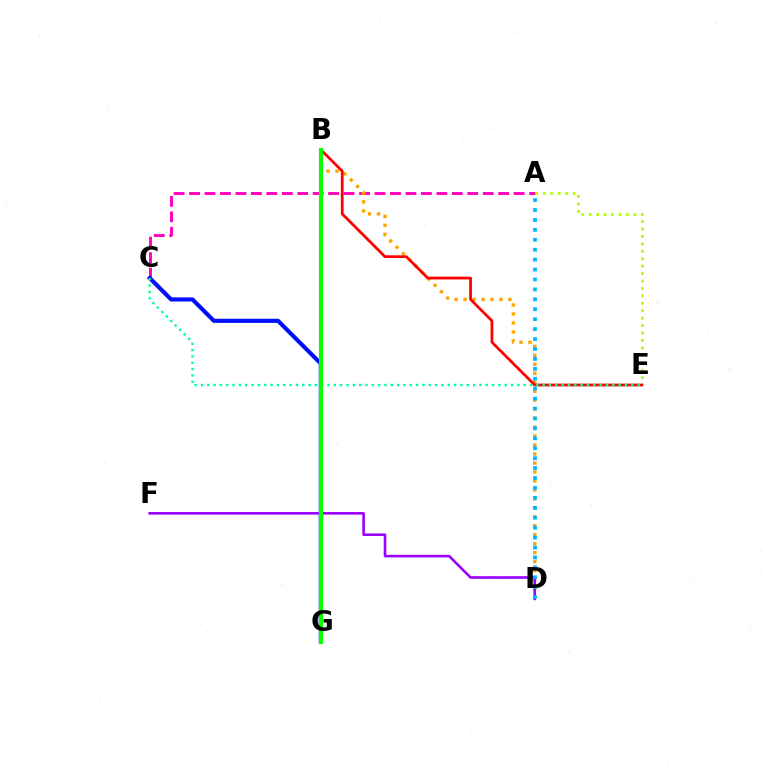{('A', 'C'): [{'color': '#ff00bd', 'line_style': 'dashed', 'thickness': 2.1}], ('A', 'E'): [{'color': '#b3ff00', 'line_style': 'dotted', 'thickness': 2.02}], ('B', 'D'): [{'color': '#ffa500', 'line_style': 'dotted', 'thickness': 2.44}], ('D', 'F'): [{'color': '#9b00ff', 'line_style': 'solid', 'thickness': 1.87}], ('C', 'G'): [{'color': '#0010ff', 'line_style': 'solid', 'thickness': 2.98}], ('A', 'D'): [{'color': '#00b5ff', 'line_style': 'dotted', 'thickness': 2.7}], ('B', 'E'): [{'color': '#ff0000', 'line_style': 'solid', 'thickness': 1.98}], ('C', 'E'): [{'color': '#00ff9d', 'line_style': 'dotted', 'thickness': 1.72}], ('B', 'G'): [{'color': '#08ff00', 'line_style': 'solid', 'thickness': 2.98}]}